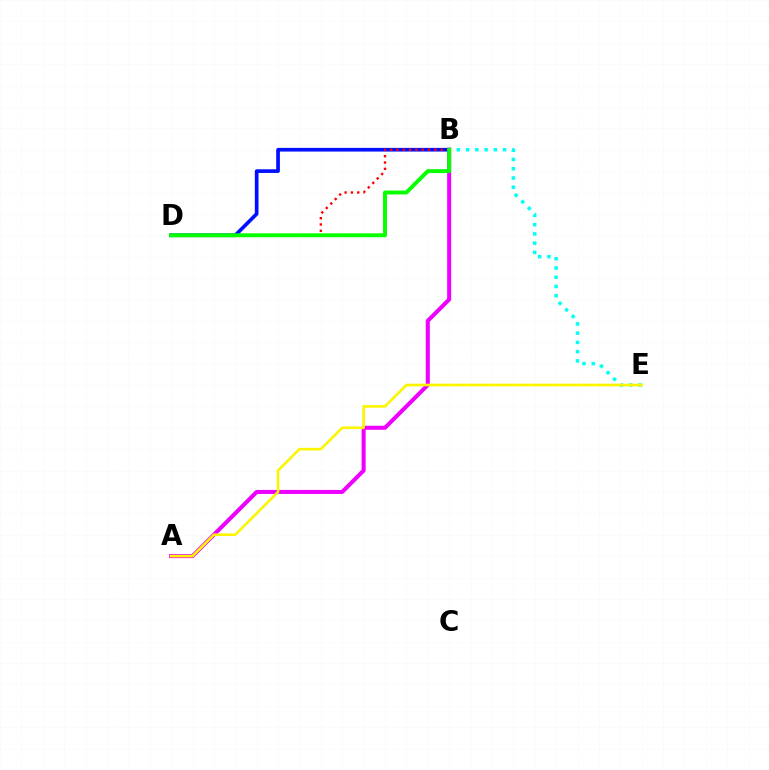{('A', 'B'): [{'color': '#ee00ff', 'line_style': 'solid', 'thickness': 2.91}], ('B', 'E'): [{'color': '#00fff6', 'line_style': 'dotted', 'thickness': 2.51}], ('B', 'D'): [{'color': '#0010ff', 'line_style': 'solid', 'thickness': 2.64}, {'color': '#ff0000', 'line_style': 'dotted', 'thickness': 1.72}, {'color': '#08ff00', 'line_style': 'solid', 'thickness': 2.83}], ('A', 'E'): [{'color': '#fcf500', 'line_style': 'solid', 'thickness': 1.88}]}